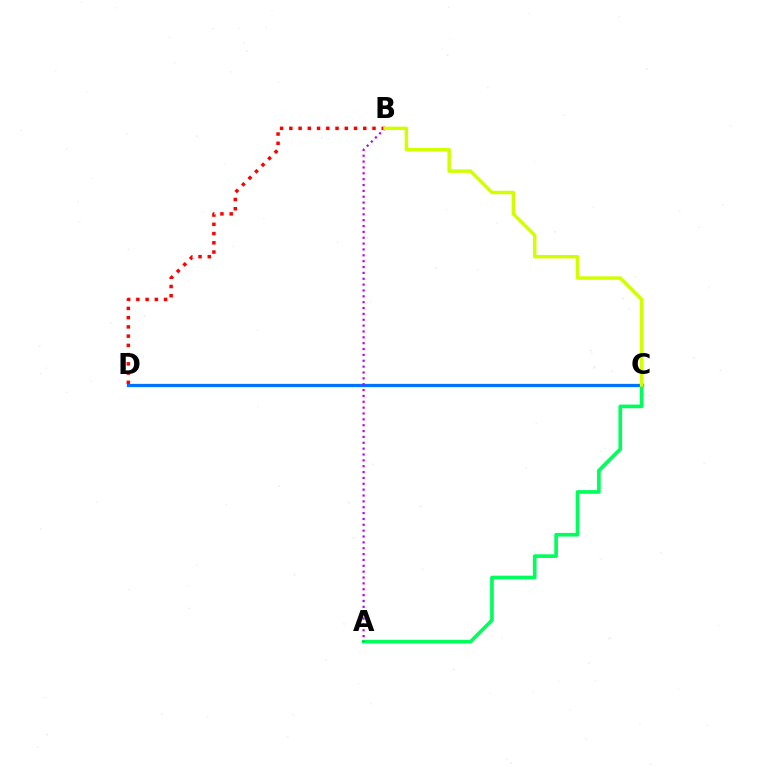{('C', 'D'): [{'color': '#0074ff', 'line_style': 'solid', 'thickness': 2.35}], ('B', 'D'): [{'color': '#ff0000', 'line_style': 'dotted', 'thickness': 2.51}], ('A', 'C'): [{'color': '#00ff5c', 'line_style': 'solid', 'thickness': 2.64}], ('A', 'B'): [{'color': '#b900ff', 'line_style': 'dotted', 'thickness': 1.59}], ('B', 'C'): [{'color': '#d1ff00', 'line_style': 'solid', 'thickness': 2.5}]}